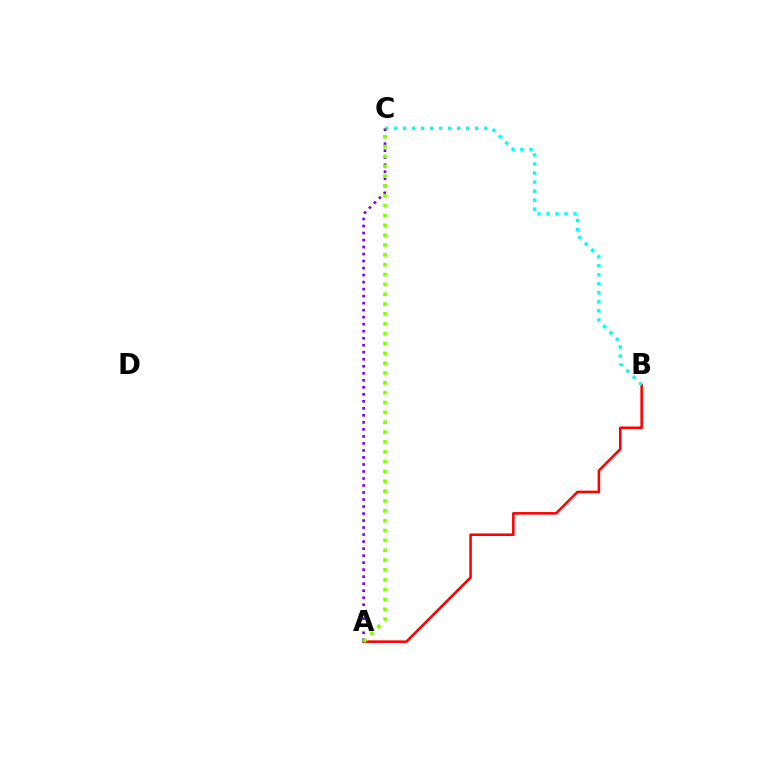{('A', 'B'): [{'color': '#ff0000', 'line_style': 'solid', 'thickness': 1.85}], ('B', 'C'): [{'color': '#00fff6', 'line_style': 'dotted', 'thickness': 2.45}], ('A', 'C'): [{'color': '#7200ff', 'line_style': 'dotted', 'thickness': 1.91}, {'color': '#84ff00', 'line_style': 'dotted', 'thickness': 2.67}]}